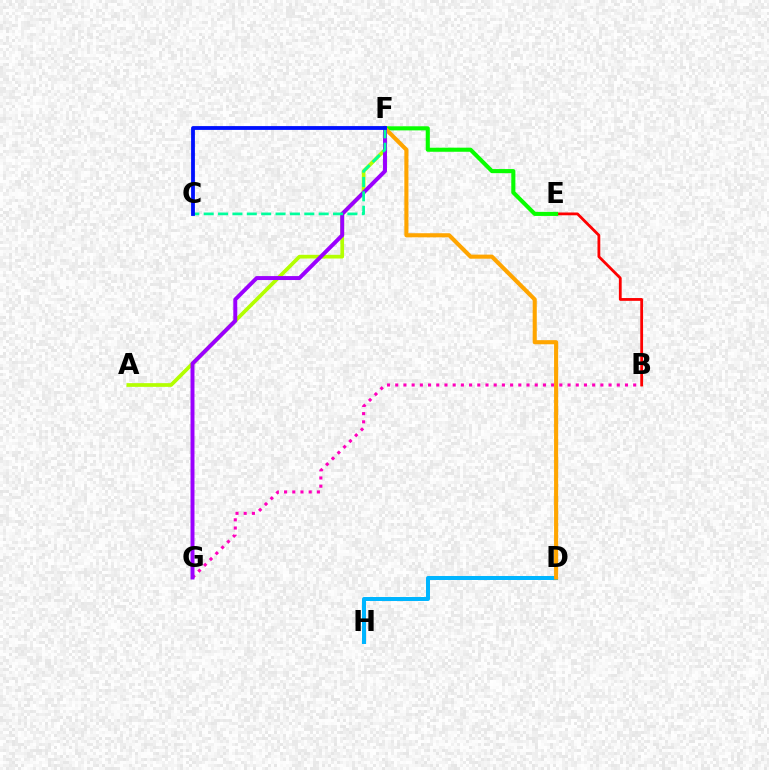{('A', 'F'): [{'color': '#b3ff00', 'line_style': 'solid', 'thickness': 2.67}], ('B', 'G'): [{'color': '#ff00bd', 'line_style': 'dotted', 'thickness': 2.23}], ('B', 'E'): [{'color': '#ff0000', 'line_style': 'solid', 'thickness': 2.01}], ('E', 'F'): [{'color': '#08ff00', 'line_style': 'solid', 'thickness': 2.94}], ('D', 'H'): [{'color': '#00b5ff', 'line_style': 'solid', 'thickness': 2.88}], ('D', 'F'): [{'color': '#ffa500', 'line_style': 'solid', 'thickness': 2.95}], ('F', 'G'): [{'color': '#9b00ff', 'line_style': 'solid', 'thickness': 2.84}], ('C', 'F'): [{'color': '#00ff9d', 'line_style': 'dashed', 'thickness': 1.95}, {'color': '#0010ff', 'line_style': 'solid', 'thickness': 2.75}]}